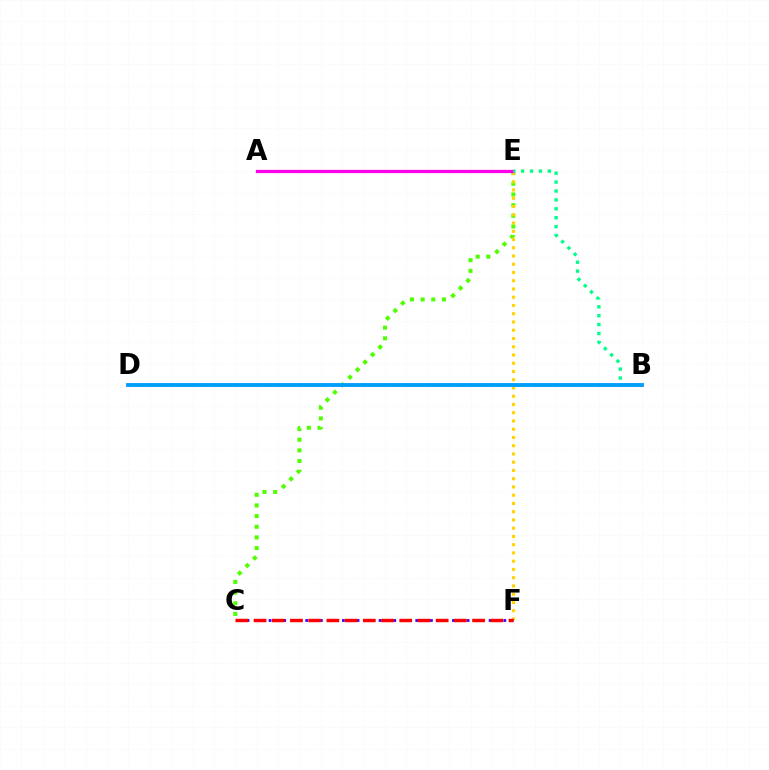{('C', 'E'): [{'color': '#4fff00', 'line_style': 'dotted', 'thickness': 2.9}], ('E', 'F'): [{'color': '#ffd500', 'line_style': 'dotted', 'thickness': 2.24}], ('A', 'E'): [{'color': '#ff00ed', 'line_style': 'solid', 'thickness': 2.35}], ('C', 'F'): [{'color': '#3700ff', 'line_style': 'dotted', 'thickness': 1.99}, {'color': '#ff0000', 'line_style': 'dashed', 'thickness': 2.47}], ('B', 'E'): [{'color': '#00ff86', 'line_style': 'dotted', 'thickness': 2.42}], ('B', 'D'): [{'color': '#009eff', 'line_style': 'solid', 'thickness': 2.78}]}